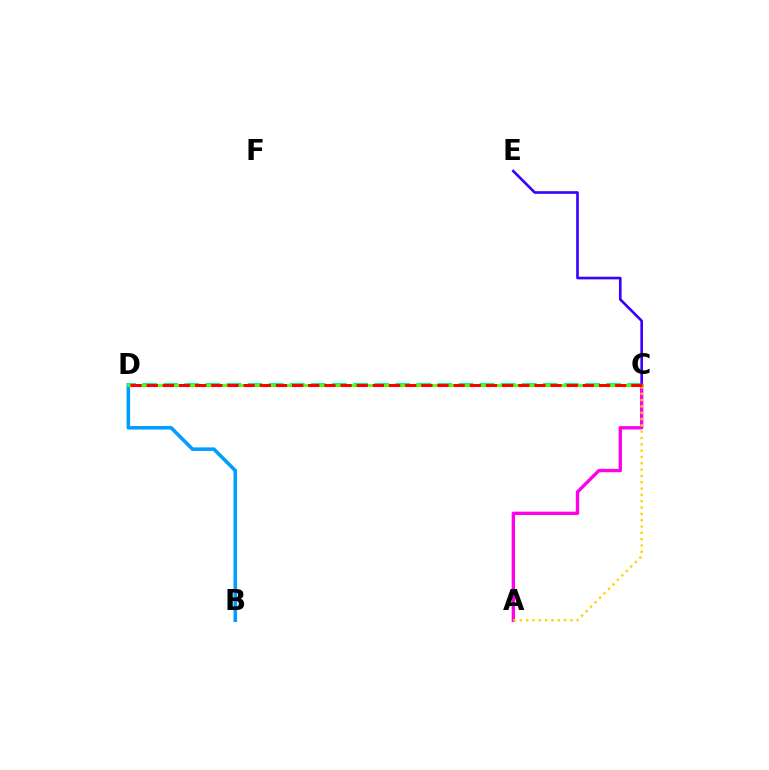{('B', 'D'): [{'color': '#009eff', 'line_style': 'solid', 'thickness': 2.57}], ('C', 'D'): [{'color': '#00ff86', 'line_style': 'dashed', 'thickness': 2.86}, {'color': '#4fff00', 'line_style': 'solid', 'thickness': 1.92}, {'color': '#ff0000', 'line_style': 'dashed', 'thickness': 2.19}], ('C', 'E'): [{'color': '#3700ff', 'line_style': 'solid', 'thickness': 1.9}], ('A', 'C'): [{'color': '#ff00ed', 'line_style': 'solid', 'thickness': 2.41}, {'color': '#ffd500', 'line_style': 'dotted', 'thickness': 1.72}]}